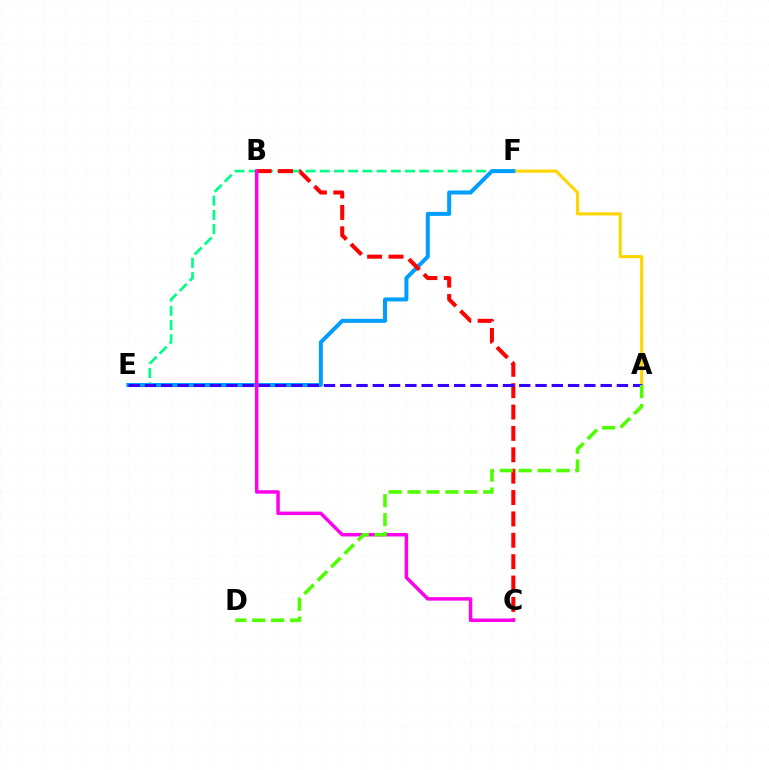{('A', 'F'): [{'color': '#ffd500', 'line_style': 'solid', 'thickness': 2.24}], ('E', 'F'): [{'color': '#00ff86', 'line_style': 'dashed', 'thickness': 1.93}, {'color': '#009eff', 'line_style': 'solid', 'thickness': 2.88}], ('B', 'C'): [{'color': '#ff0000', 'line_style': 'dashed', 'thickness': 2.9}, {'color': '#ff00ed', 'line_style': 'solid', 'thickness': 2.5}], ('A', 'E'): [{'color': '#3700ff', 'line_style': 'dashed', 'thickness': 2.21}], ('A', 'D'): [{'color': '#4fff00', 'line_style': 'dashed', 'thickness': 2.57}]}